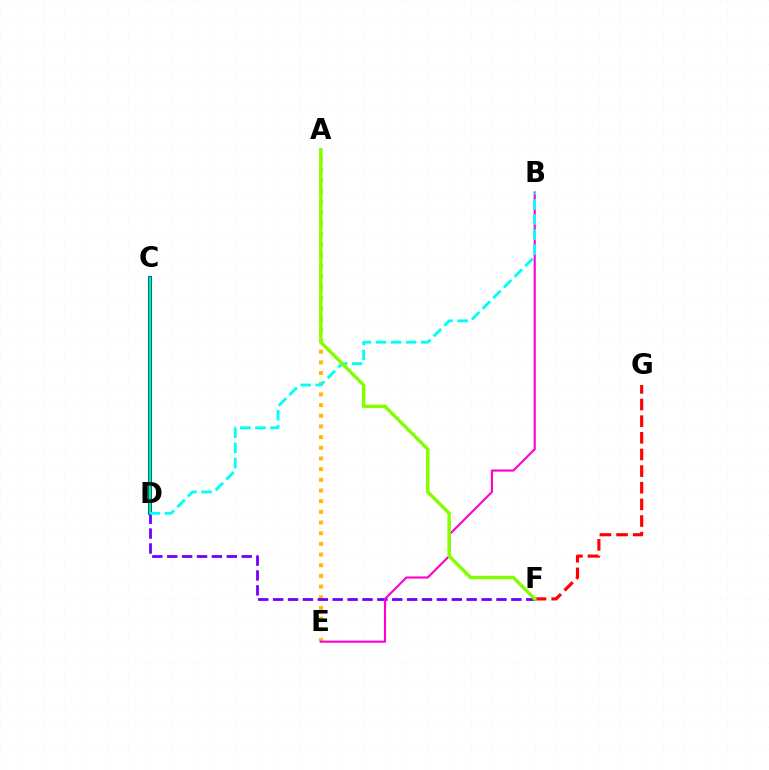{('C', 'D'): [{'color': '#004bff', 'line_style': 'solid', 'thickness': 2.91}, {'color': '#00ff39', 'line_style': 'solid', 'thickness': 1.61}], ('A', 'E'): [{'color': '#ffbd00', 'line_style': 'dotted', 'thickness': 2.9}], ('D', 'F'): [{'color': '#7200ff', 'line_style': 'dashed', 'thickness': 2.02}], ('B', 'E'): [{'color': '#ff00cf', 'line_style': 'solid', 'thickness': 1.53}], ('B', 'D'): [{'color': '#00fff6', 'line_style': 'dashed', 'thickness': 2.05}], ('F', 'G'): [{'color': '#ff0000', 'line_style': 'dashed', 'thickness': 2.26}], ('A', 'F'): [{'color': '#84ff00', 'line_style': 'solid', 'thickness': 2.49}]}